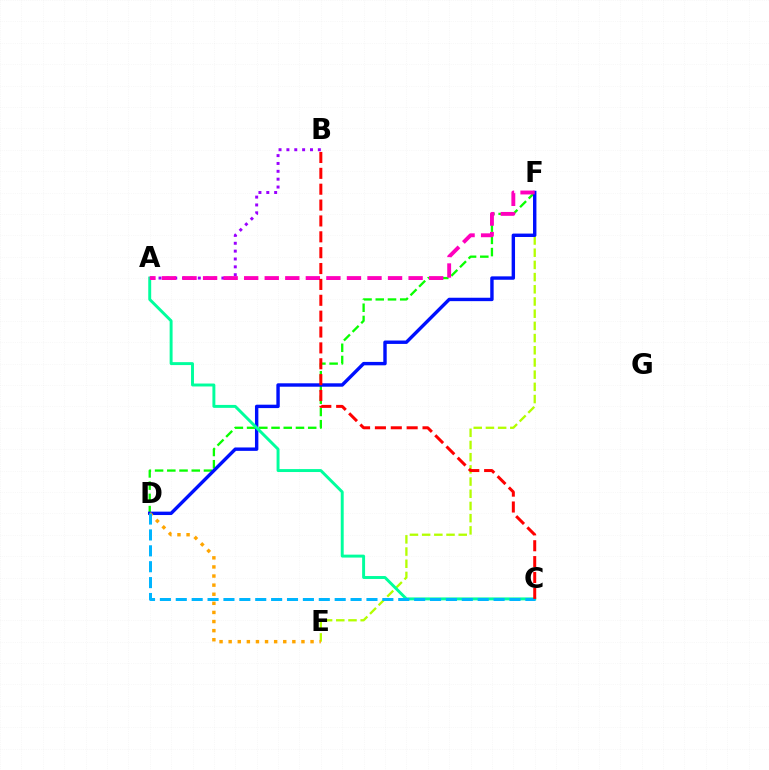{('E', 'F'): [{'color': '#b3ff00', 'line_style': 'dashed', 'thickness': 1.66}], ('D', 'F'): [{'color': '#08ff00', 'line_style': 'dashed', 'thickness': 1.66}, {'color': '#0010ff', 'line_style': 'solid', 'thickness': 2.45}], ('A', 'B'): [{'color': '#9b00ff', 'line_style': 'dotted', 'thickness': 2.14}], ('D', 'E'): [{'color': '#ffa500', 'line_style': 'dotted', 'thickness': 2.47}], ('A', 'C'): [{'color': '#00ff9d', 'line_style': 'solid', 'thickness': 2.12}], ('A', 'F'): [{'color': '#ff00bd', 'line_style': 'dashed', 'thickness': 2.79}], ('C', 'D'): [{'color': '#00b5ff', 'line_style': 'dashed', 'thickness': 2.16}], ('B', 'C'): [{'color': '#ff0000', 'line_style': 'dashed', 'thickness': 2.16}]}